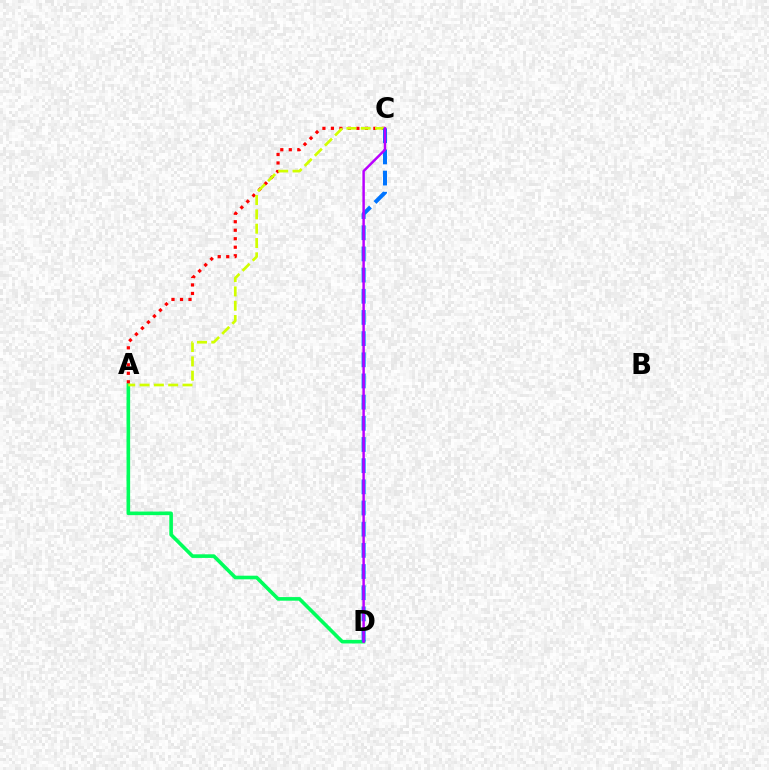{('A', 'D'): [{'color': '#00ff5c', 'line_style': 'solid', 'thickness': 2.6}], ('A', 'C'): [{'color': '#ff0000', 'line_style': 'dotted', 'thickness': 2.31}, {'color': '#d1ff00', 'line_style': 'dashed', 'thickness': 1.94}], ('C', 'D'): [{'color': '#0074ff', 'line_style': 'dashed', 'thickness': 2.88}, {'color': '#b900ff', 'line_style': 'solid', 'thickness': 1.78}]}